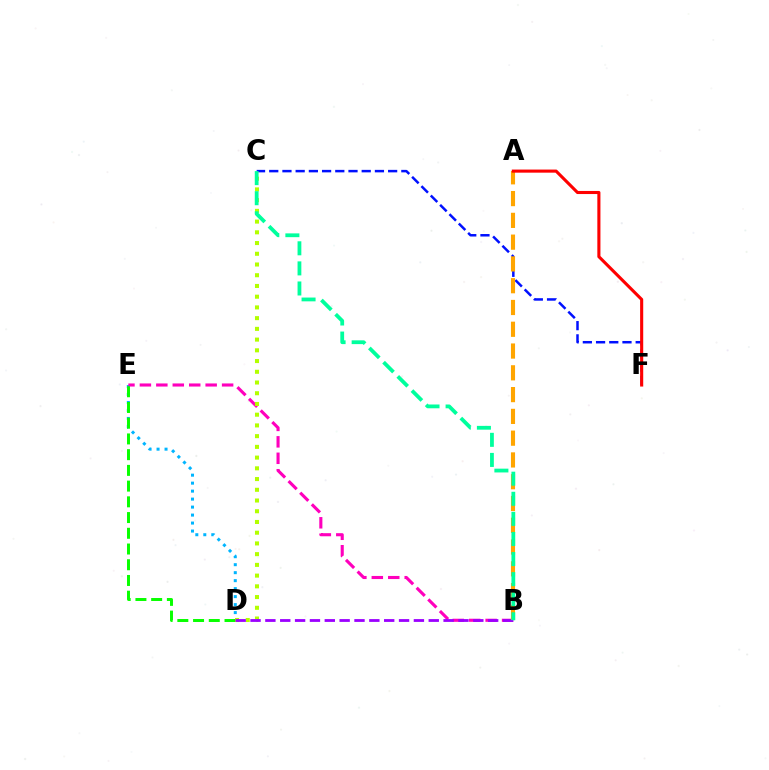{('D', 'E'): [{'color': '#00b5ff', 'line_style': 'dotted', 'thickness': 2.17}, {'color': '#08ff00', 'line_style': 'dashed', 'thickness': 2.14}], ('B', 'E'): [{'color': '#ff00bd', 'line_style': 'dashed', 'thickness': 2.23}], ('C', 'D'): [{'color': '#b3ff00', 'line_style': 'dotted', 'thickness': 2.91}], ('C', 'F'): [{'color': '#0010ff', 'line_style': 'dashed', 'thickness': 1.79}], ('B', 'D'): [{'color': '#9b00ff', 'line_style': 'dashed', 'thickness': 2.02}], ('A', 'B'): [{'color': '#ffa500', 'line_style': 'dashed', 'thickness': 2.96}], ('B', 'C'): [{'color': '#00ff9d', 'line_style': 'dashed', 'thickness': 2.73}], ('A', 'F'): [{'color': '#ff0000', 'line_style': 'solid', 'thickness': 2.23}]}